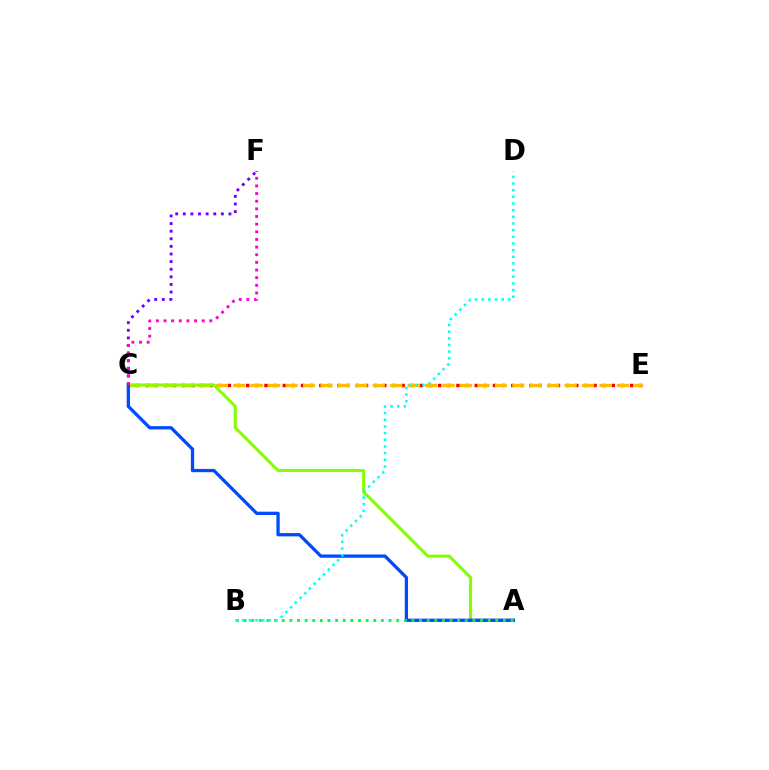{('C', 'F'): [{'color': '#7200ff', 'line_style': 'dotted', 'thickness': 2.07}, {'color': '#ff00cf', 'line_style': 'dotted', 'thickness': 2.08}], ('C', 'E'): [{'color': '#ff0000', 'line_style': 'dotted', 'thickness': 2.48}, {'color': '#ffbd00', 'line_style': 'dashed', 'thickness': 2.37}], ('A', 'C'): [{'color': '#84ff00', 'line_style': 'solid', 'thickness': 2.19}, {'color': '#004bff', 'line_style': 'solid', 'thickness': 2.36}], ('A', 'B'): [{'color': '#00ff39', 'line_style': 'dotted', 'thickness': 2.07}], ('B', 'D'): [{'color': '#00fff6', 'line_style': 'dotted', 'thickness': 1.81}]}